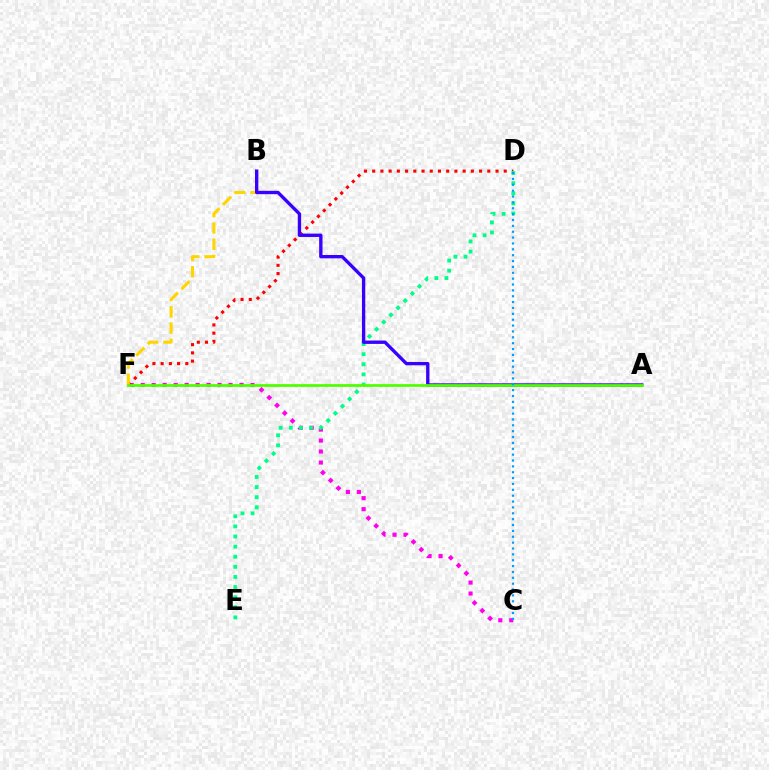{('C', 'F'): [{'color': '#ff00ed', 'line_style': 'dotted', 'thickness': 2.98}], ('D', 'F'): [{'color': '#ff0000', 'line_style': 'dotted', 'thickness': 2.23}], ('D', 'E'): [{'color': '#00ff86', 'line_style': 'dotted', 'thickness': 2.75}], ('B', 'F'): [{'color': '#ffd500', 'line_style': 'dashed', 'thickness': 2.21}], ('A', 'B'): [{'color': '#3700ff', 'line_style': 'solid', 'thickness': 2.41}], ('A', 'F'): [{'color': '#4fff00', 'line_style': 'solid', 'thickness': 1.98}], ('C', 'D'): [{'color': '#009eff', 'line_style': 'dotted', 'thickness': 1.59}]}